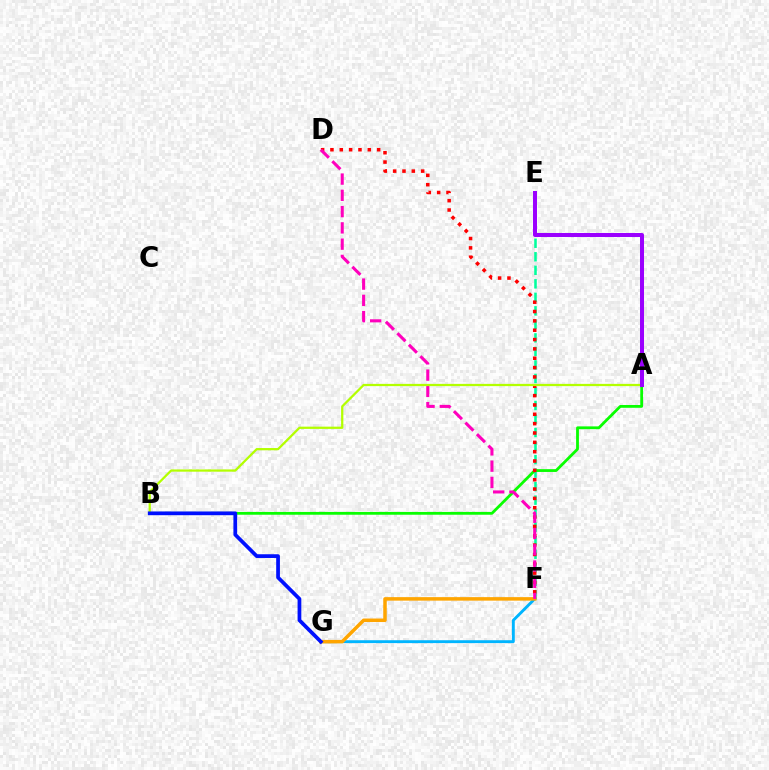{('F', 'G'): [{'color': '#00b5ff', 'line_style': 'solid', 'thickness': 2.08}, {'color': '#ffa500', 'line_style': 'solid', 'thickness': 2.52}], ('E', 'F'): [{'color': '#00ff9d', 'line_style': 'dashed', 'thickness': 1.84}], ('A', 'B'): [{'color': '#08ff00', 'line_style': 'solid', 'thickness': 2.01}, {'color': '#b3ff00', 'line_style': 'solid', 'thickness': 1.62}], ('D', 'F'): [{'color': '#ff0000', 'line_style': 'dotted', 'thickness': 2.54}, {'color': '#ff00bd', 'line_style': 'dashed', 'thickness': 2.21}], ('A', 'E'): [{'color': '#9b00ff', 'line_style': 'solid', 'thickness': 2.89}], ('B', 'G'): [{'color': '#0010ff', 'line_style': 'solid', 'thickness': 2.69}]}